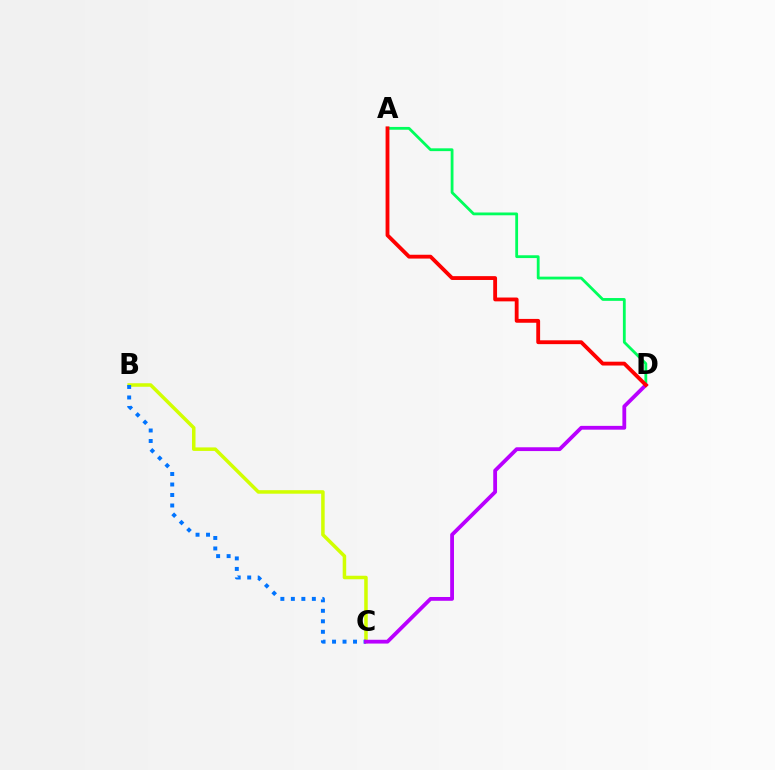{('A', 'D'): [{'color': '#00ff5c', 'line_style': 'solid', 'thickness': 2.02}, {'color': '#ff0000', 'line_style': 'solid', 'thickness': 2.76}], ('B', 'C'): [{'color': '#d1ff00', 'line_style': 'solid', 'thickness': 2.53}, {'color': '#0074ff', 'line_style': 'dotted', 'thickness': 2.85}], ('C', 'D'): [{'color': '#b900ff', 'line_style': 'solid', 'thickness': 2.74}]}